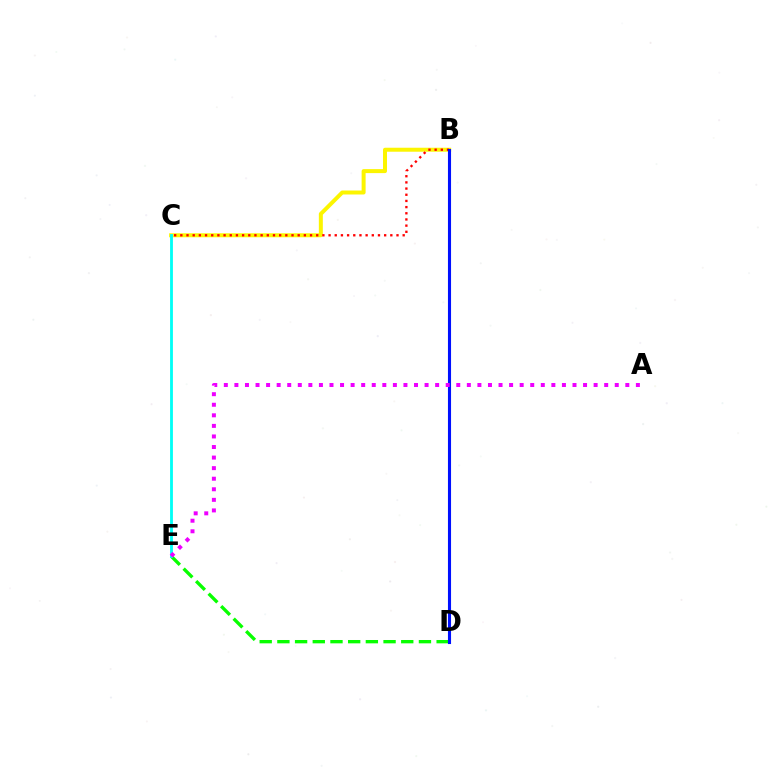{('B', 'C'): [{'color': '#fcf500', 'line_style': 'solid', 'thickness': 2.87}, {'color': '#ff0000', 'line_style': 'dotted', 'thickness': 1.68}], ('D', 'E'): [{'color': '#08ff00', 'line_style': 'dashed', 'thickness': 2.4}], ('B', 'D'): [{'color': '#0010ff', 'line_style': 'solid', 'thickness': 2.23}], ('C', 'E'): [{'color': '#00fff6', 'line_style': 'solid', 'thickness': 2.04}], ('A', 'E'): [{'color': '#ee00ff', 'line_style': 'dotted', 'thickness': 2.87}]}